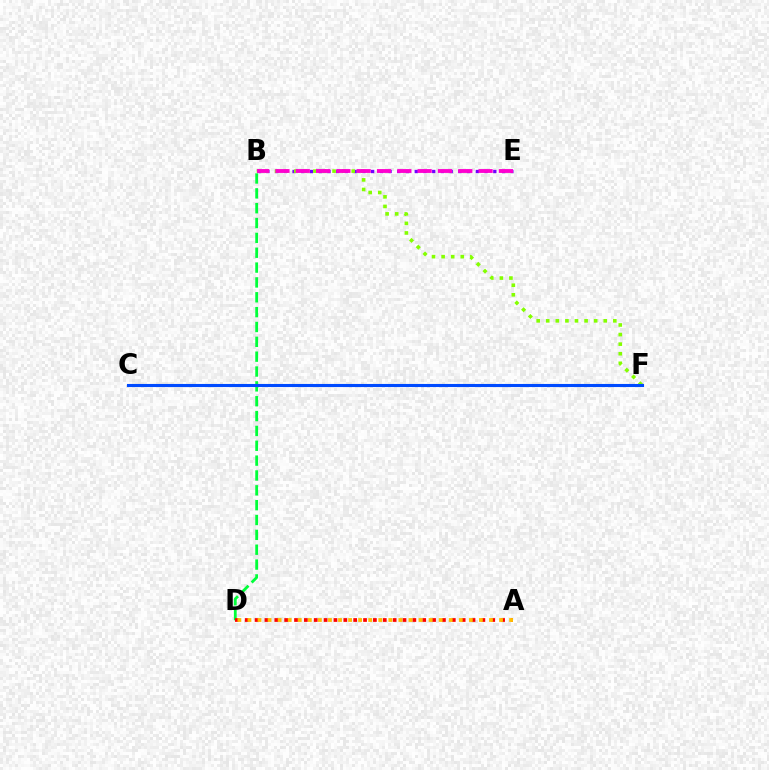{('B', 'D'): [{'color': '#00ff39', 'line_style': 'dashed', 'thickness': 2.02}], ('B', 'E'): [{'color': '#7200ff', 'line_style': 'dotted', 'thickness': 2.37}, {'color': '#ff00cf', 'line_style': 'dashed', 'thickness': 2.76}], ('B', 'F'): [{'color': '#84ff00', 'line_style': 'dotted', 'thickness': 2.6}], ('A', 'D'): [{'color': '#ff0000', 'line_style': 'dotted', 'thickness': 2.68}, {'color': '#ffbd00', 'line_style': 'dotted', 'thickness': 2.73}], ('C', 'F'): [{'color': '#00fff6', 'line_style': 'solid', 'thickness': 2.12}, {'color': '#004bff', 'line_style': 'solid', 'thickness': 2.23}]}